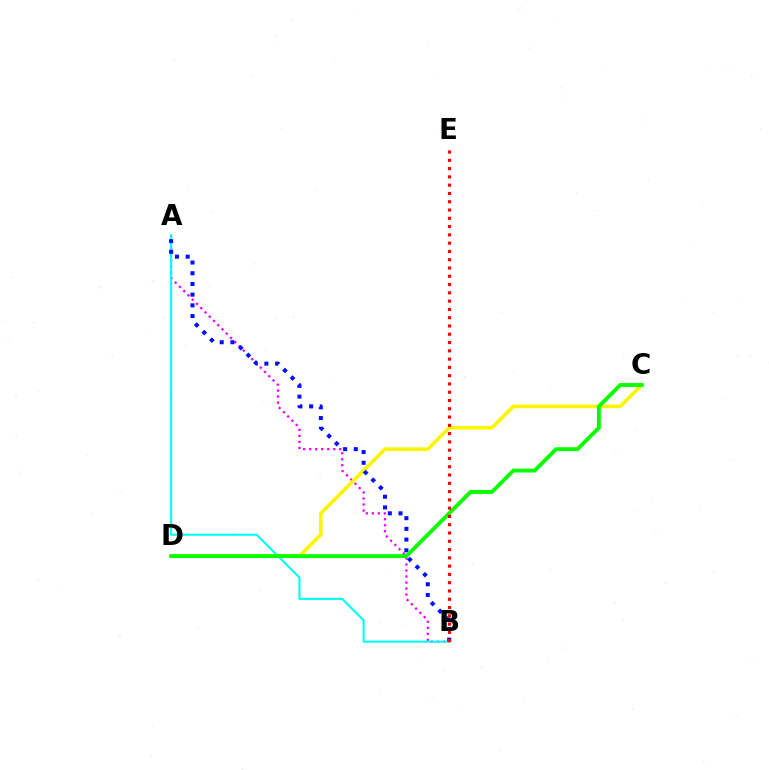{('A', 'B'): [{'color': '#ee00ff', 'line_style': 'dotted', 'thickness': 1.63}, {'color': '#00fff6', 'line_style': 'solid', 'thickness': 1.5}, {'color': '#0010ff', 'line_style': 'dotted', 'thickness': 2.91}], ('C', 'D'): [{'color': '#fcf500', 'line_style': 'solid', 'thickness': 2.61}, {'color': '#08ff00', 'line_style': 'solid', 'thickness': 2.8}], ('B', 'E'): [{'color': '#ff0000', 'line_style': 'dotted', 'thickness': 2.25}]}